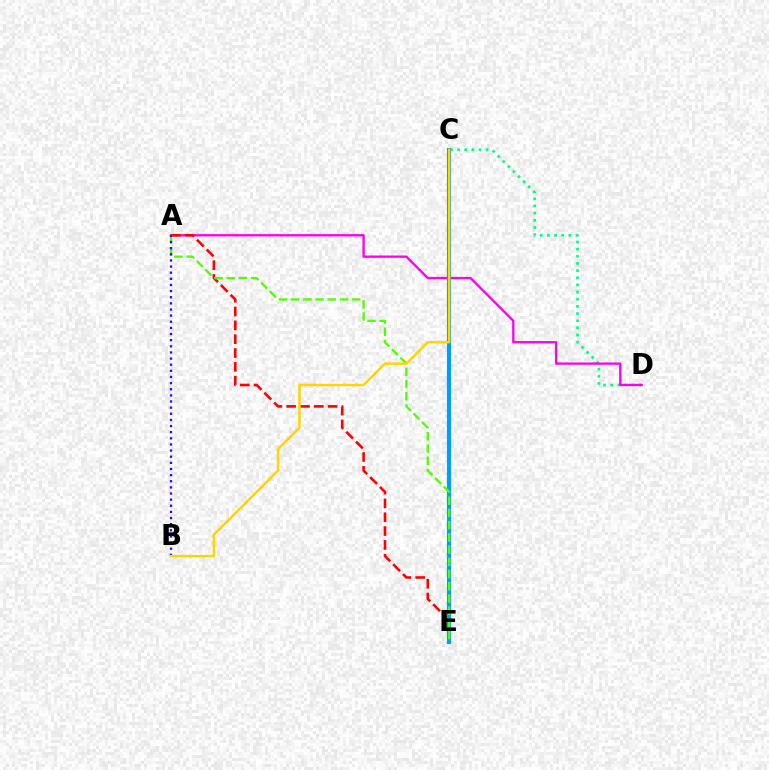{('C', 'D'): [{'color': '#00ff86', 'line_style': 'dotted', 'thickness': 1.95}], ('A', 'D'): [{'color': '#ff00ed', 'line_style': 'solid', 'thickness': 1.68}], ('A', 'E'): [{'color': '#ff0000', 'line_style': 'dashed', 'thickness': 1.88}, {'color': '#4fff00', 'line_style': 'dashed', 'thickness': 1.66}], ('C', 'E'): [{'color': '#009eff', 'line_style': 'solid', 'thickness': 2.99}], ('A', 'B'): [{'color': '#3700ff', 'line_style': 'dotted', 'thickness': 1.67}], ('B', 'C'): [{'color': '#ffd500', 'line_style': 'solid', 'thickness': 1.78}]}